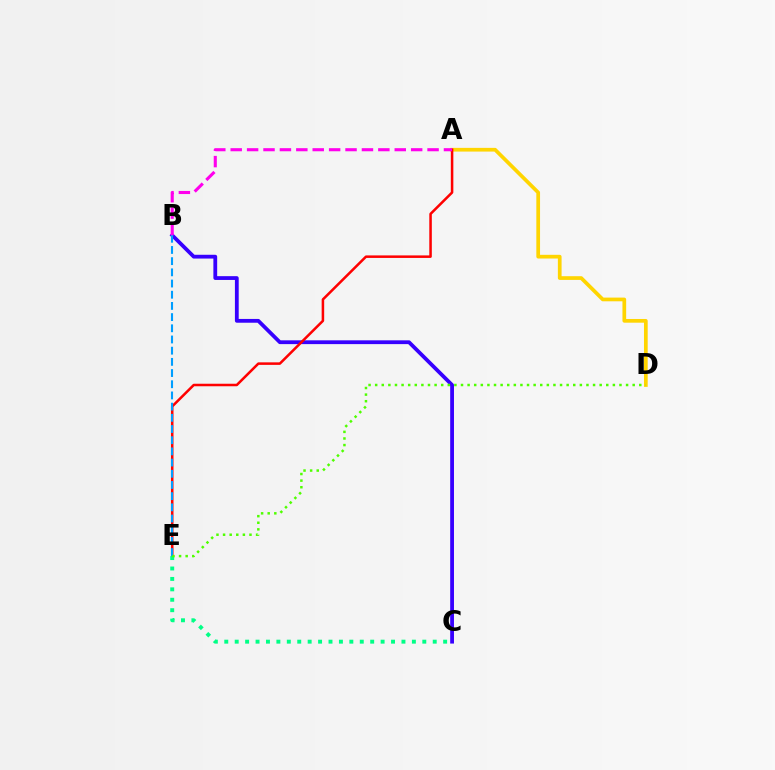{('A', 'D'): [{'color': '#ffd500', 'line_style': 'solid', 'thickness': 2.67}], ('B', 'C'): [{'color': '#3700ff', 'line_style': 'solid', 'thickness': 2.73}], ('A', 'E'): [{'color': '#ff0000', 'line_style': 'solid', 'thickness': 1.82}], ('B', 'E'): [{'color': '#009eff', 'line_style': 'dashed', 'thickness': 1.52}], ('C', 'E'): [{'color': '#00ff86', 'line_style': 'dotted', 'thickness': 2.83}], ('A', 'B'): [{'color': '#ff00ed', 'line_style': 'dashed', 'thickness': 2.23}], ('D', 'E'): [{'color': '#4fff00', 'line_style': 'dotted', 'thickness': 1.79}]}